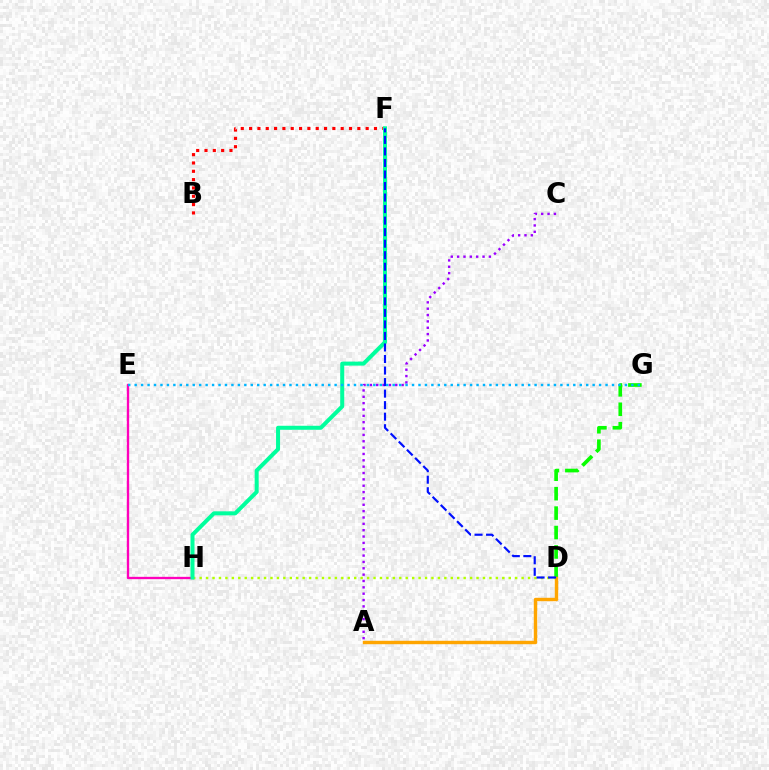{('B', 'F'): [{'color': '#ff0000', 'line_style': 'dotted', 'thickness': 2.26}], ('E', 'H'): [{'color': '#ff00bd', 'line_style': 'solid', 'thickness': 1.68}], ('A', 'C'): [{'color': '#9b00ff', 'line_style': 'dotted', 'thickness': 1.73}], ('D', 'G'): [{'color': '#08ff00', 'line_style': 'dashed', 'thickness': 2.64}], ('A', 'D'): [{'color': '#ffa500', 'line_style': 'solid', 'thickness': 2.46}], ('D', 'H'): [{'color': '#b3ff00', 'line_style': 'dotted', 'thickness': 1.75}], ('F', 'H'): [{'color': '#00ff9d', 'line_style': 'solid', 'thickness': 2.89}], ('D', 'F'): [{'color': '#0010ff', 'line_style': 'dashed', 'thickness': 1.57}], ('E', 'G'): [{'color': '#00b5ff', 'line_style': 'dotted', 'thickness': 1.75}]}